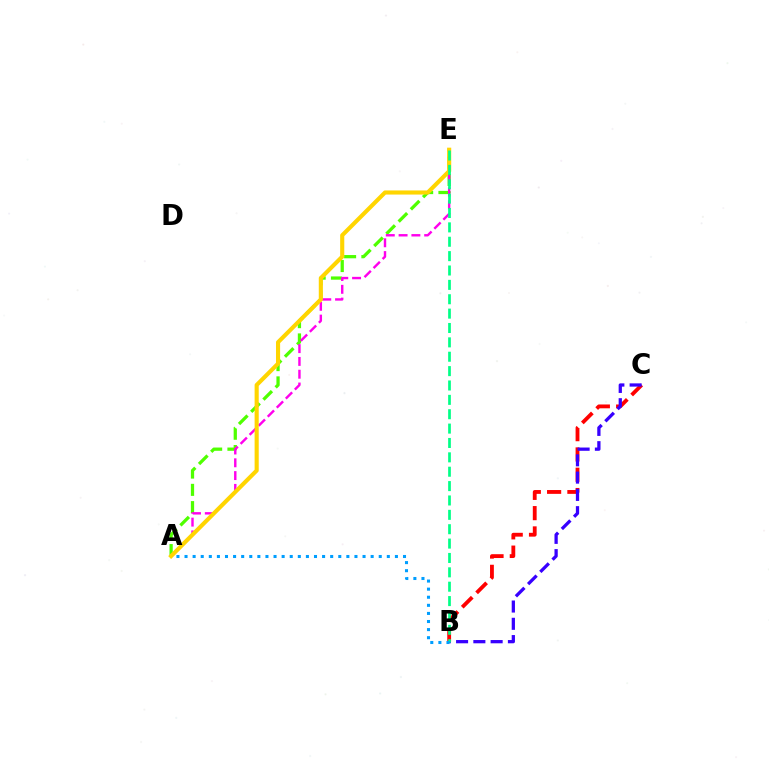{('B', 'C'): [{'color': '#ff0000', 'line_style': 'dashed', 'thickness': 2.76}, {'color': '#3700ff', 'line_style': 'dashed', 'thickness': 2.35}], ('A', 'E'): [{'color': '#4fff00', 'line_style': 'dashed', 'thickness': 2.35}, {'color': '#ff00ed', 'line_style': 'dashed', 'thickness': 1.74}, {'color': '#ffd500', 'line_style': 'solid', 'thickness': 2.96}], ('B', 'E'): [{'color': '#00ff86', 'line_style': 'dashed', 'thickness': 1.95}], ('A', 'B'): [{'color': '#009eff', 'line_style': 'dotted', 'thickness': 2.2}]}